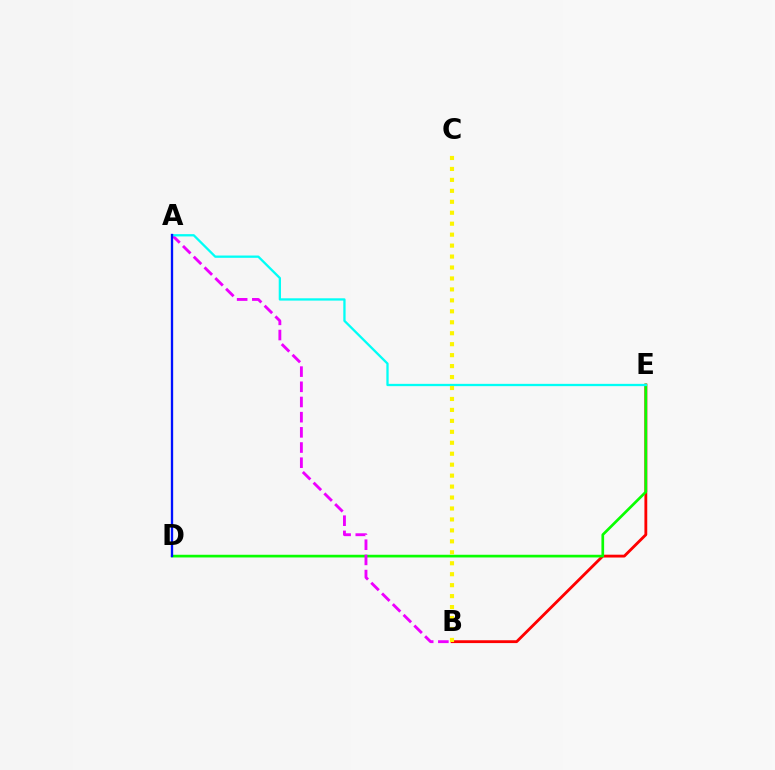{('B', 'E'): [{'color': '#ff0000', 'line_style': 'solid', 'thickness': 2.04}], ('D', 'E'): [{'color': '#08ff00', 'line_style': 'solid', 'thickness': 1.94}], ('A', 'B'): [{'color': '#ee00ff', 'line_style': 'dashed', 'thickness': 2.06}], ('A', 'E'): [{'color': '#00fff6', 'line_style': 'solid', 'thickness': 1.65}], ('B', 'C'): [{'color': '#fcf500', 'line_style': 'dotted', 'thickness': 2.98}], ('A', 'D'): [{'color': '#0010ff', 'line_style': 'solid', 'thickness': 1.68}]}